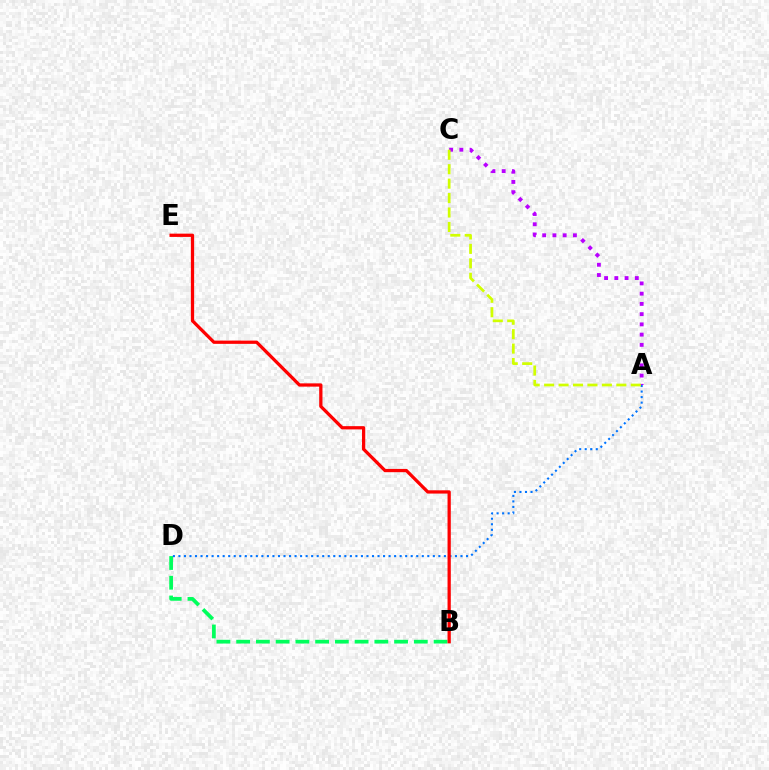{('B', 'D'): [{'color': '#00ff5c', 'line_style': 'dashed', 'thickness': 2.68}], ('A', 'C'): [{'color': '#b900ff', 'line_style': 'dotted', 'thickness': 2.78}, {'color': '#d1ff00', 'line_style': 'dashed', 'thickness': 1.96}], ('A', 'D'): [{'color': '#0074ff', 'line_style': 'dotted', 'thickness': 1.5}], ('B', 'E'): [{'color': '#ff0000', 'line_style': 'solid', 'thickness': 2.35}]}